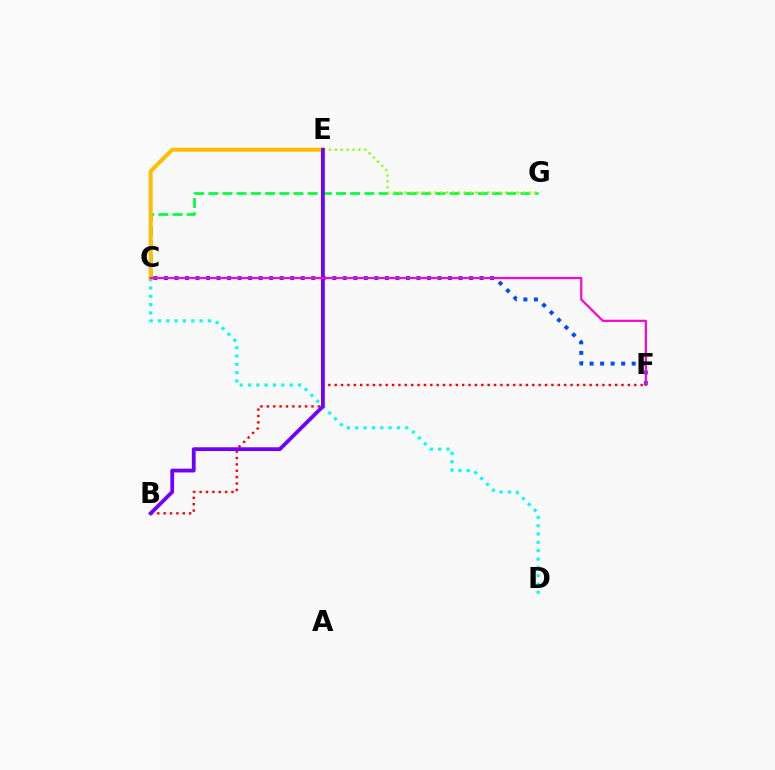{('C', 'G'): [{'color': '#00ff39', 'line_style': 'dashed', 'thickness': 1.93}], ('B', 'F'): [{'color': '#ff0000', 'line_style': 'dotted', 'thickness': 1.73}], ('C', 'F'): [{'color': '#004bff', 'line_style': 'dotted', 'thickness': 2.86}, {'color': '#ff00cf', 'line_style': 'solid', 'thickness': 1.57}], ('C', 'D'): [{'color': '#00fff6', 'line_style': 'dotted', 'thickness': 2.26}], ('C', 'E'): [{'color': '#ffbd00', 'line_style': 'solid', 'thickness': 2.86}], ('E', 'G'): [{'color': '#84ff00', 'line_style': 'dotted', 'thickness': 1.6}], ('B', 'E'): [{'color': '#7200ff', 'line_style': 'solid', 'thickness': 2.73}]}